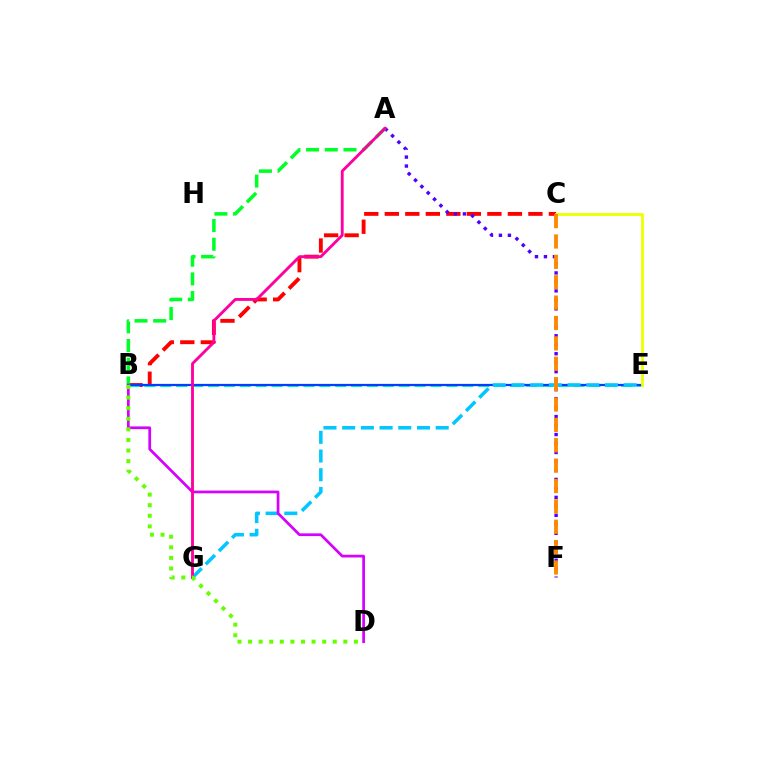{('B', 'C'): [{'color': '#ff0000', 'line_style': 'dashed', 'thickness': 2.79}], ('B', 'E'): [{'color': '#00ffaf', 'line_style': 'dashed', 'thickness': 2.16}, {'color': '#003fff', 'line_style': 'solid', 'thickness': 1.61}], ('E', 'G'): [{'color': '#00c7ff', 'line_style': 'dashed', 'thickness': 2.54}], ('C', 'E'): [{'color': '#eeff00', 'line_style': 'solid', 'thickness': 2.02}], ('A', 'F'): [{'color': '#4f00ff', 'line_style': 'dotted', 'thickness': 2.44}], ('A', 'B'): [{'color': '#00ff27', 'line_style': 'dashed', 'thickness': 2.54}], ('B', 'D'): [{'color': '#d600ff', 'line_style': 'solid', 'thickness': 1.96}, {'color': '#66ff00', 'line_style': 'dotted', 'thickness': 2.88}], ('C', 'F'): [{'color': '#ff8800', 'line_style': 'dashed', 'thickness': 2.77}], ('A', 'G'): [{'color': '#ff00a0', 'line_style': 'solid', 'thickness': 2.06}]}